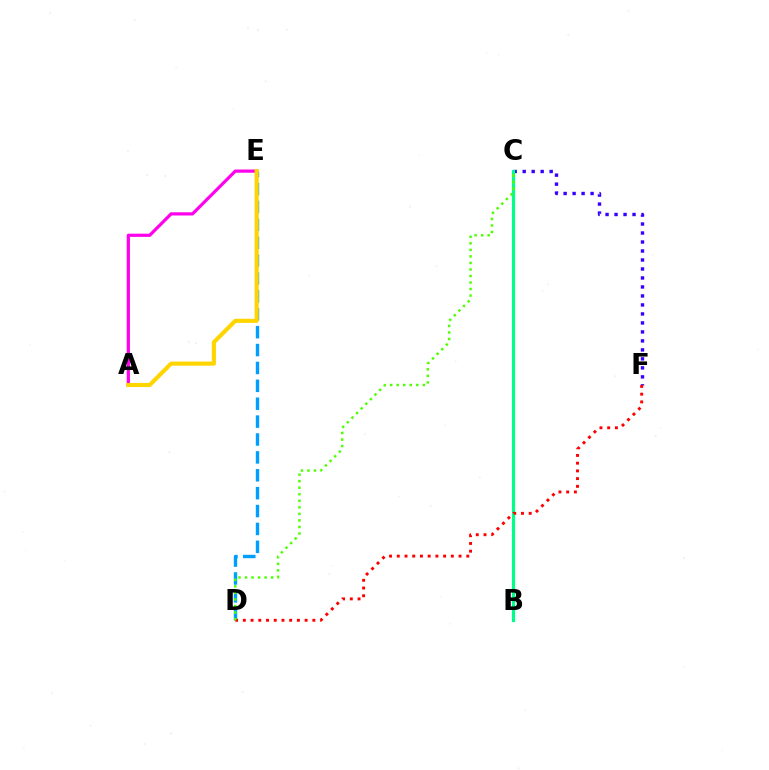{('D', 'E'): [{'color': '#009eff', 'line_style': 'dashed', 'thickness': 2.43}], ('C', 'F'): [{'color': '#3700ff', 'line_style': 'dotted', 'thickness': 2.44}], ('A', 'E'): [{'color': '#ff00ed', 'line_style': 'solid', 'thickness': 2.31}, {'color': '#ffd500', 'line_style': 'solid', 'thickness': 2.97}], ('B', 'C'): [{'color': '#00ff86', 'line_style': 'solid', 'thickness': 2.28}], ('D', 'F'): [{'color': '#ff0000', 'line_style': 'dotted', 'thickness': 2.1}], ('C', 'D'): [{'color': '#4fff00', 'line_style': 'dotted', 'thickness': 1.78}]}